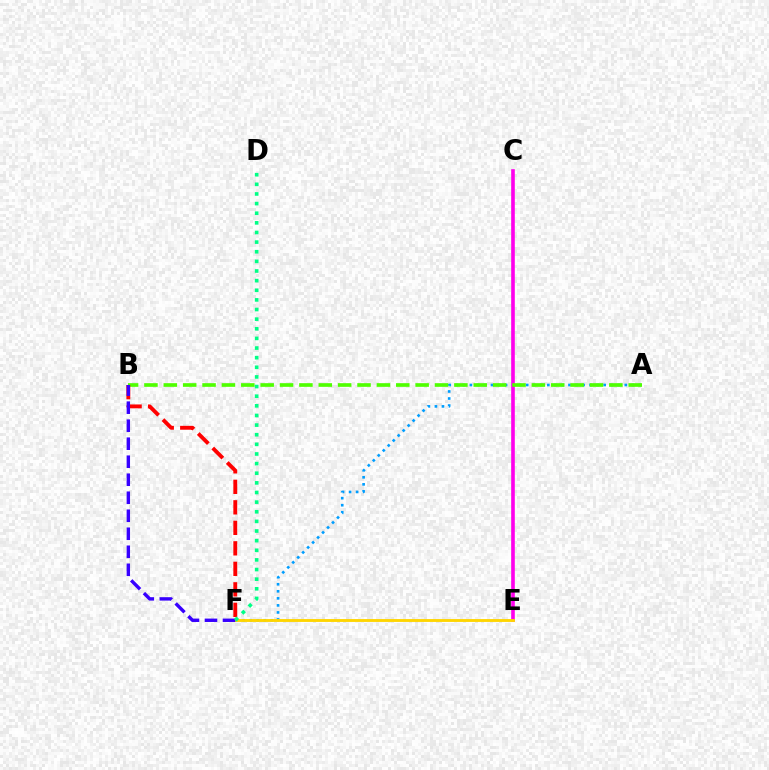{('A', 'F'): [{'color': '#009eff', 'line_style': 'dotted', 'thickness': 1.91}], ('C', 'E'): [{'color': '#ff00ed', 'line_style': 'solid', 'thickness': 2.61}], ('A', 'B'): [{'color': '#4fff00', 'line_style': 'dashed', 'thickness': 2.63}], ('B', 'F'): [{'color': '#ff0000', 'line_style': 'dashed', 'thickness': 2.79}, {'color': '#3700ff', 'line_style': 'dashed', 'thickness': 2.45}], ('E', 'F'): [{'color': '#ffd500', 'line_style': 'solid', 'thickness': 2.06}], ('D', 'F'): [{'color': '#00ff86', 'line_style': 'dotted', 'thickness': 2.62}]}